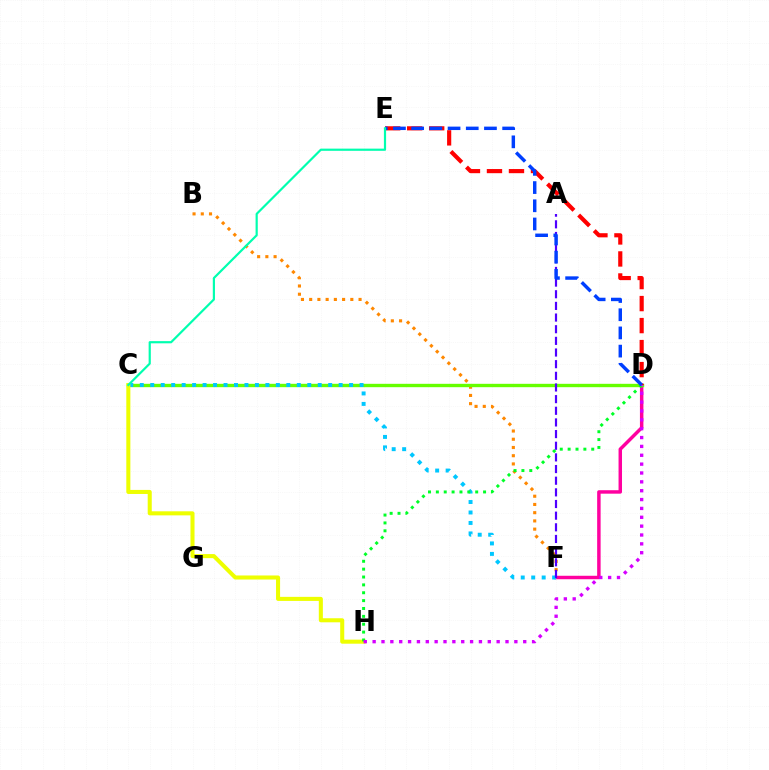{('B', 'F'): [{'color': '#ff8800', 'line_style': 'dotted', 'thickness': 2.24}], ('D', 'F'): [{'color': '#ff00a0', 'line_style': 'solid', 'thickness': 2.49}], ('C', 'D'): [{'color': '#66ff00', 'line_style': 'solid', 'thickness': 2.43}], ('D', 'E'): [{'color': '#ff0000', 'line_style': 'dashed', 'thickness': 2.99}, {'color': '#003fff', 'line_style': 'dashed', 'thickness': 2.47}], ('C', 'F'): [{'color': '#00c7ff', 'line_style': 'dotted', 'thickness': 2.84}], ('C', 'H'): [{'color': '#eeff00', 'line_style': 'solid', 'thickness': 2.92}], ('D', 'H'): [{'color': '#00ff27', 'line_style': 'dotted', 'thickness': 2.14}, {'color': '#d600ff', 'line_style': 'dotted', 'thickness': 2.41}], ('A', 'F'): [{'color': '#4f00ff', 'line_style': 'dashed', 'thickness': 1.58}], ('C', 'E'): [{'color': '#00ffaf', 'line_style': 'solid', 'thickness': 1.57}]}